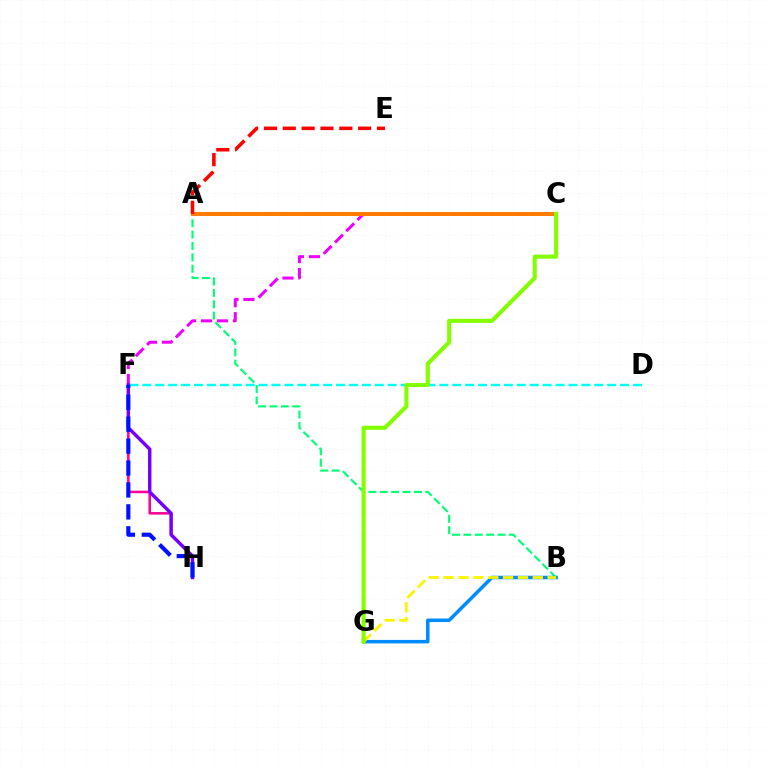{('A', 'C'): [{'color': '#08ff00', 'line_style': 'dashed', 'thickness': 2.01}, {'color': '#ff7c00', 'line_style': 'solid', 'thickness': 2.87}], ('F', 'H'): [{'color': '#ff0094', 'line_style': 'solid', 'thickness': 1.84}, {'color': '#7200ff', 'line_style': 'solid', 'thickness': 2.46}, {'color': '#0010ff', 'line_style': 'dashed', 'thickness': 2.98}], ('C', 'F'): [{'color': '#ee00ff', 'line_style': 'dashed', 'thickness': 2.17}], ('A', 'B'): [{'color': '#00ff74', 'line_style': 'dashed', 'thickness': 1.55}], ('A', 'E'): [{'color': '#ff0000', 'line_style': 'dashed', 'thickness': 2.56}], ('B', 'G'): [{'color': '#008cff', 'line_style': 'solid', 'thickness': 2.53}, {'color': '#fcf500', 'line_style': 'dashed', 'thickness': 2.02}], ('D', 'F'): [{'color': '#00fff6', 'line_style': 'dashed', 'thickness': 1.75}], ('C', 'G'): [{'color': '#84ff00', 'line_style': 'solid', 'thickness': 2.95}]}